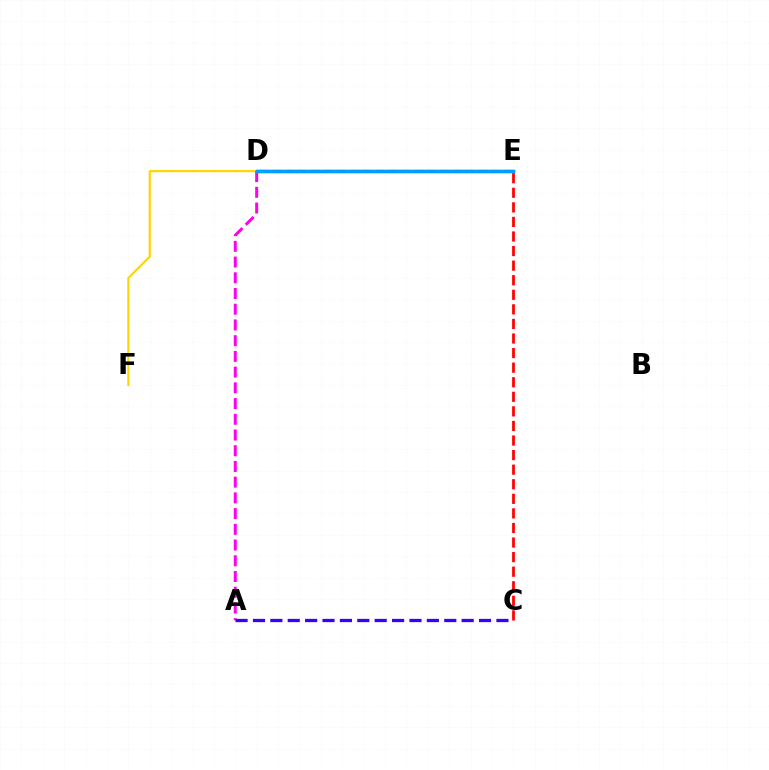{('D', 'E'): [{'color': '#4fff00', 'line_style': 'dashed', 'thickness': 1.75}, {'color': '#00ff86', 'line_style': 'solid', 'thickness': 2.46}, {'color': '#009eff', 'line_style': 'solid', 'thickness': 2.46}], ('D', 'F'): [{'color': '#ffd500', 'line_style': 'solid', 'thickness': 1.55}], ('C', 'E'): [{'color': '#ff0000', 'line_style': 'dashed', 'thickness': 1.98}], ('A', 'D'): [{'color': '#ff00ed', 'line_style': 'dashed', 'thickness': 2.14}], ('A', 'C'): [{'color': '#3700ff', 'line_style': 'dashed', 'thickness': 2.36}]}